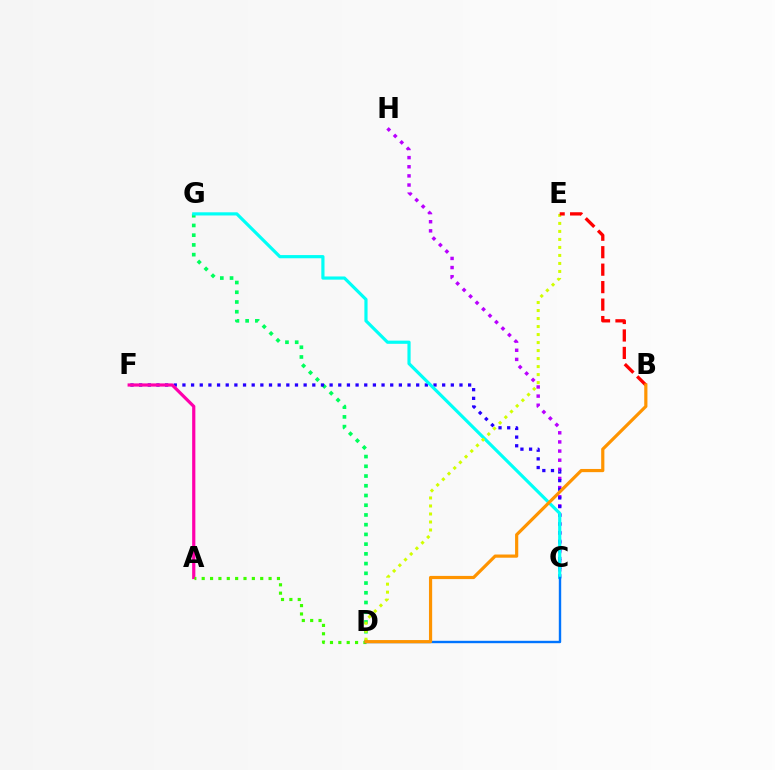{('D', 'G'): [{'color': '#00ff5c', 'line_style': 'dotted', 'thickness': 2.64}], ('C', 'H'): [{'color': '#b900ff', 'line_style': 'dotted', 'thickness': 2.48}], ('C', 'F'): [{'color': '#2500ff', 'line_style': 'dotted', 'thickness': 2.35}], ('C', 'G'): [{'color': '#00fff6', 'line_style': 'solid', 'thickness': 2.29}], ('D', 'E'): [{'color': '#d1ff00', 'line_style': 'dotted', 'thickness': 2.18}], ('A', 'F'): [{'color': '#ff00ac', 'line_style': 'solid', 'thickness': 2.3}], ('A', 'D'): [{'color': '#3dff00', 'line_style': 'dotted', 'thickness': 2.27}], ('B', 'E'): [{'color': '#ff0000', 'line_style': 'dashed', 'thickness': 2.37}], ('C', 'D'): [{'color': '#0074ff', 'line_style': 'solid', 'thickness': 1.73}], ('B', 'D'): [{'color': '#ff9400', 'line_style': 'solid', 'thickness': 2.3}]}